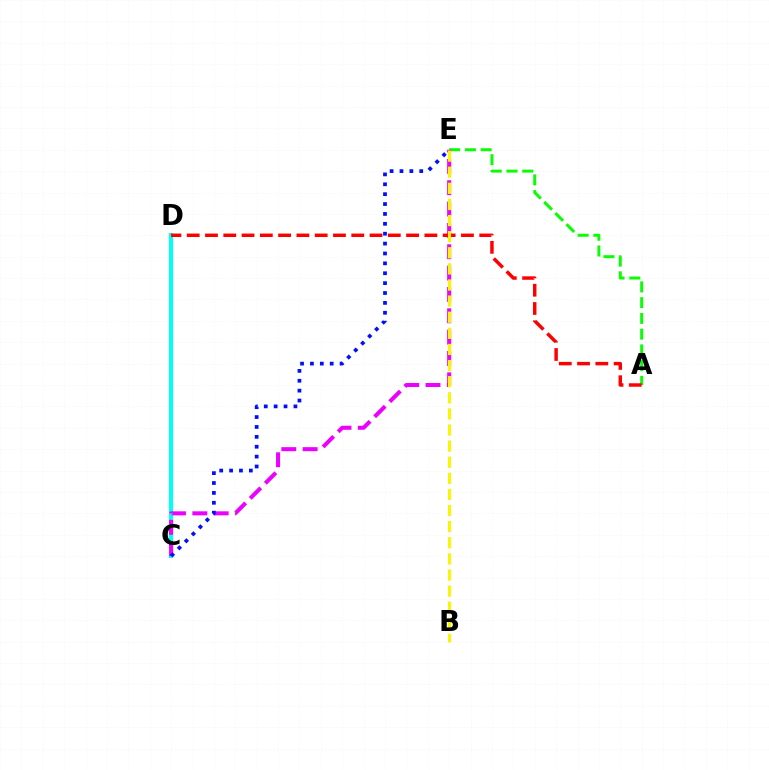{('A', 'E'): [{'color': '#08ff00', 'line_style': 'dashed', 'thickness': 2.14}], ('C', 'D'): [{'color': '#00fff6', 'line_style': 'solid', 'thickness': 2.93}], ('C', 'E'): [{'color': '#ee00ff', 'line_style': 'dashed', 'thickness': 2.9}, {'color': '#0010ff', 'line_style': 'dotted', 'thickness': 2.69}], ('A', 'D'): [{'color': '#ff0000', 'line_style': 'dashed', 'thickness': 2.48}], ('B', 'E'): [{'color': '#fcf500', 'line_style': 'dashed', 'thickness': 2.19}]}